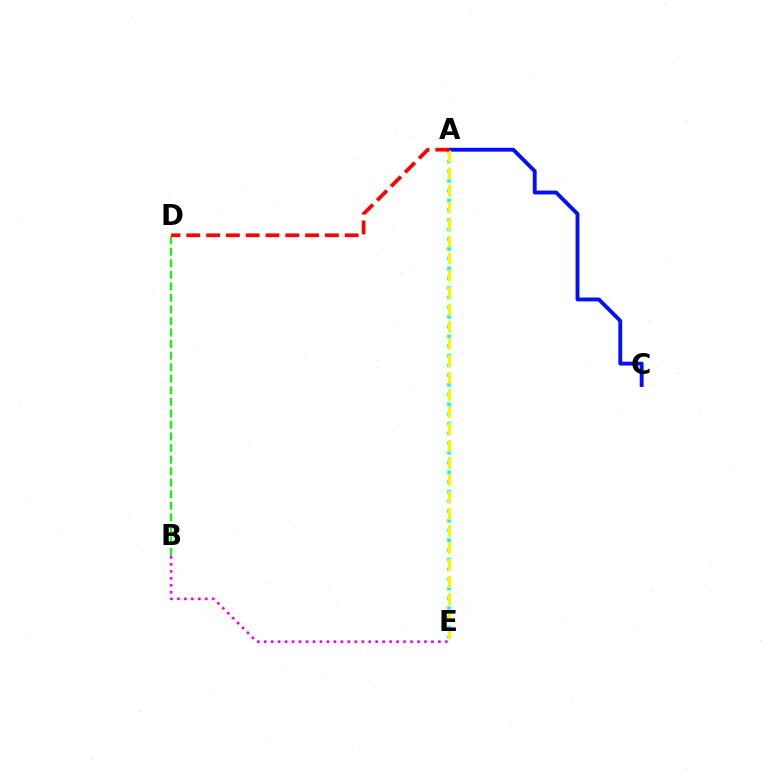{('A', 'E'): [{'color': '#00fff6', 'line_style': 'dotted', 'thickness': 2.64}, {'color': '#fcf500', 'line_style': 'dashed', 'thickness': 2.31}], ('A', 'C'): [{'color': '#0010ff', 'line_style': 'solid', 'thickness': 2.78}], ('B', 'E'): [{'color': '#ee00ff', 'line_style': 'dotted', 'thickness': 1.89}], ('B', 'D'): [{'color': '#08ff00', 'line_style': 'dashed', 'thickness': 1.57}], ('A', 'D'): [{'color': '#ff0000', 'line_style': 'dashed', 'thickness': 2.69}]}